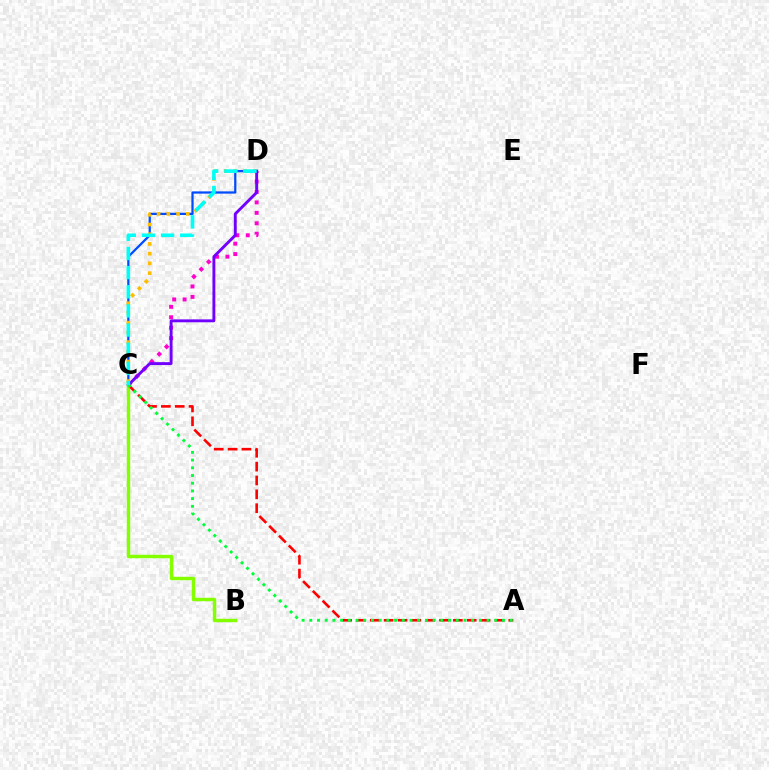{('C', 'D'): [{'color': '#004bff', 'line_style': 'solid', 'thickness': 1.62}, {'color': '#ffbd00', 'line_style': 'dotted', 'thickness': 2.64}, {'color': '#ff00cf', 'line_style': 'dotted', 'thickness': 2.84}, {'color': '#7200ff', 'line_style': 'solid', 'thickness': 2.09}, {'color': '#00fff6', 'line_style': 'dashed', 'thickness': 2.6}], ('B', 'C'): [{'color': '#84ff00', 'line_style': 'solid', 'thickness': 2.48}], ('A', 'C'): [{'color': '#ff0000', 'line_style': 'dashed', 'thickness': 1.88}, {'color': '#00ff39', 'line_style': 'dotted', 'thickness': 2.09}]}